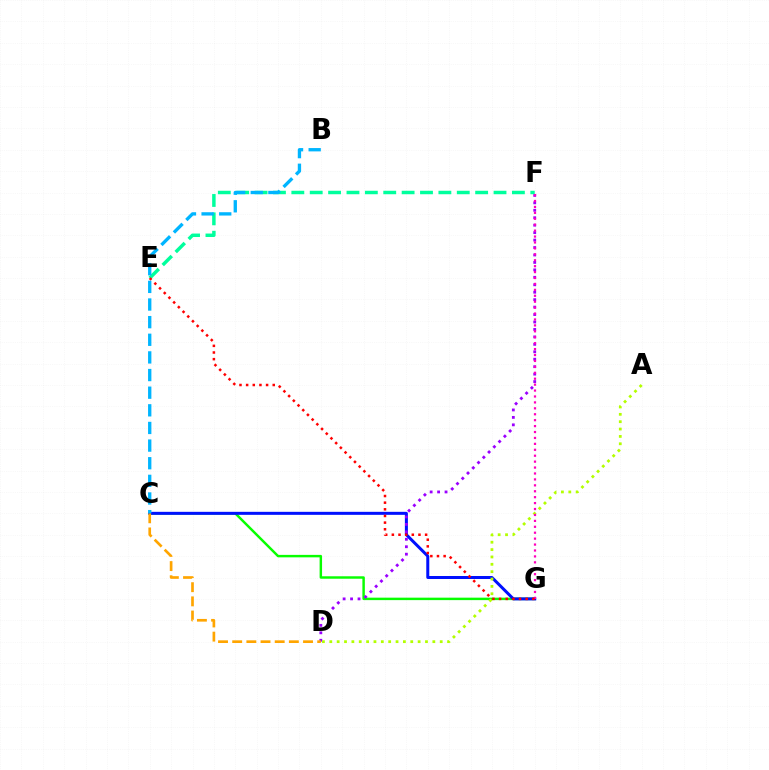{('C', 'G'): [{'color': '#08ff00', 'line_style': 'solid', 'thickness': 1.77}, {'color': '#0010ff', 'line_style': 'solid', 'thickness': 2.17}], ('D', 'F'): [{'color': '#9b00ff', 'line_style': 'dotted', 'thickness': 2.02}], ('E', 'F'): [{'color': '#00ff9d', 'line_style': 'dashed', 'thickness': 2.5}], ('A', 'D'): [{'color': '#b3ff00', 'line_style': 'dotted', 'thickness': 2.0}], ('F', 'G'): [{'color': '#ff00bd', 'line_style': 'dotted', 'thickness': 1.61}], ('E', 'G'): [{'color': '#ff0000', 'line_style': 'dotted', 'thickness': 1.81}], ('C', 'D'): [{'color': '#ffa500', 'line_style': 'dashed', 'thickness': 1.92}], ('B', 'C'): [{'color': '#00b5ff', 'line_style': 'dashed', 'thickness': 2.4}]}